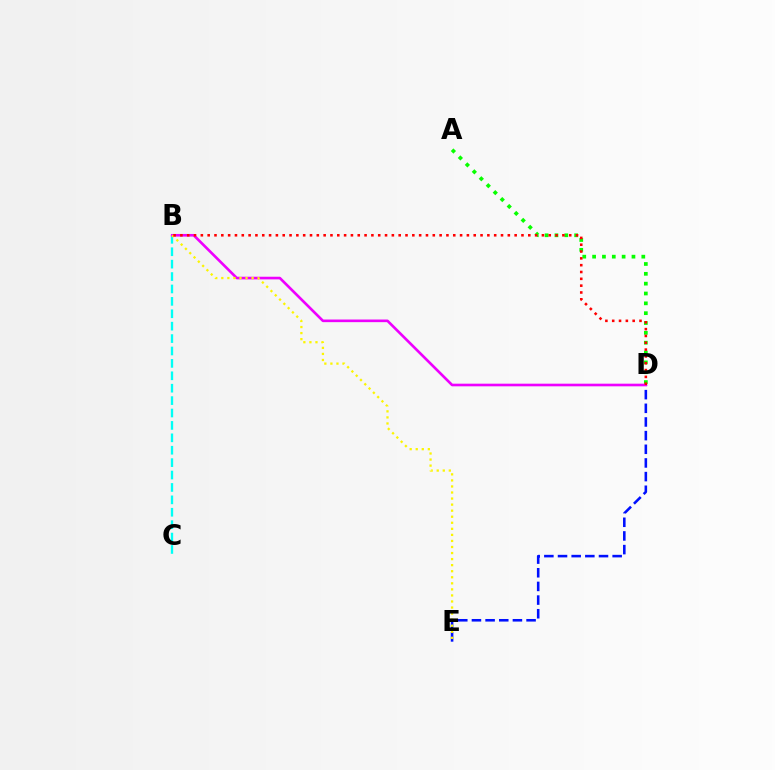{('A', 'D'): [{'color': '#08ff00', 'line_style': 'dotted', 'thickness': 2.67}], ('B', 'C'): [{'color': '#00fff6', 'line_style': 'dashed', 'thickness': 1.69}], ('D', 'E'): [{'color': '#0010ff', 'line_style': 'dashed', 'thickness': 1.86}], ('B', 'D'): [{'color': '#ee00ff', 'line_style': 'solid', 'thickness': 1.9}, {'color': '#ff0000', 'line_style': 'dotted', 'thickness': 1.85}], ('B', 'E'): [{'color': '#fcf500', 'line_style': 'dotted', 'thickness': 1.64}]}